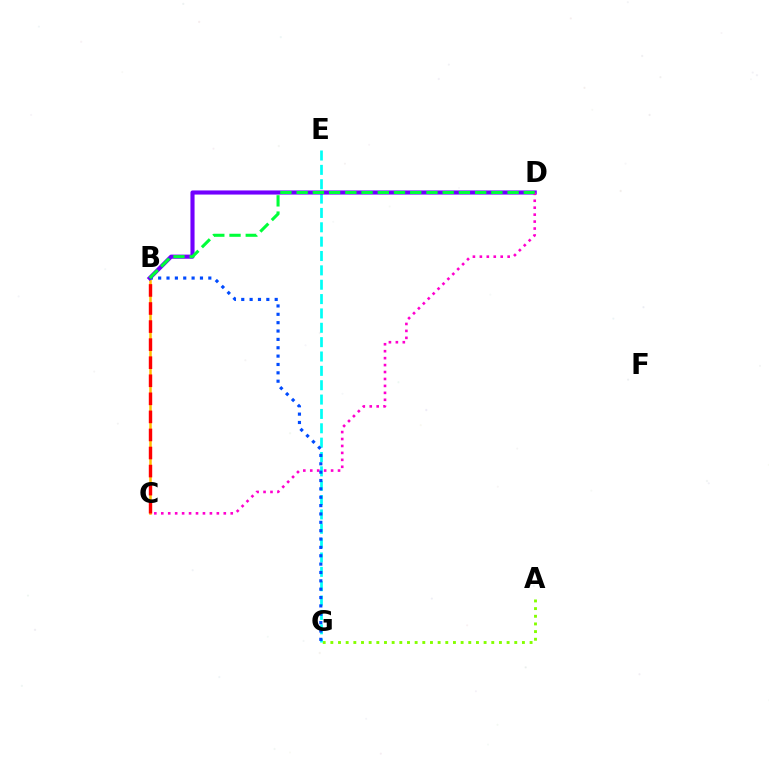{('A', 'G'): [{'color': '#84ff00', 'line_style': 'dotted', 'thickness': 2.08}], ('E', 'G'): [{'color': '#00fff6', 'line_style': 'dashed', 'thickness': 1.95}], ('B', 'C'): [{'color': '#ffbd00', 'line_style': 'solid', 'thickness': 1.81}, {'color': '#ff0000', 'line_style': 'dashed', 'thickness': 2.45}], ('B', 'D'): [{'color': '#7200ff', 'line_style': 'solid', 'thickness': 2.96}, {'color': '#00ff39', 'line_style': 'dashed', 'thickness': 2.2}], ('C', 'D'): [{'color': '#ff00cf', 'line_style': 'dotted', 'thickness': 1.89}], ('B', 'G'): [{'color': '#004bff', 'line_style': 'dotted', 'thickness': 2.27}]}